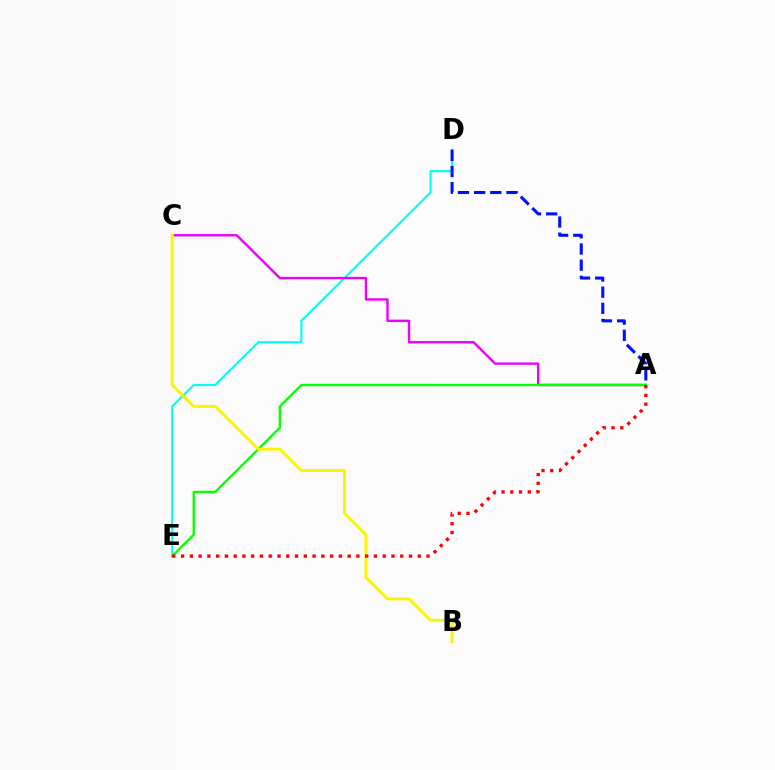{('D', 'E'): [{'color': '#00fff6', 'line_style': 'solid', 'thickness': 1.52}], ('A', 'D'): [{'color': '#0010ff', 'line_style': 'dashed', 'thickness': 2.2}], ('A', 'C'): [{'color': '#ee00ff', 'line_style': 'solid', 'thickness': 1.72}], ('A', 'E'): [{'color': '#08ff00', 'line_style': 'solid', 'thickness': 1.7}, {'color': '#ff0000', 'line_style': 'dotted', 'thickness': 2.38}], ('B', 'C'): [{'color': '#fcf500', 'line_style': 'solid', 'thickness': 2.16}]}